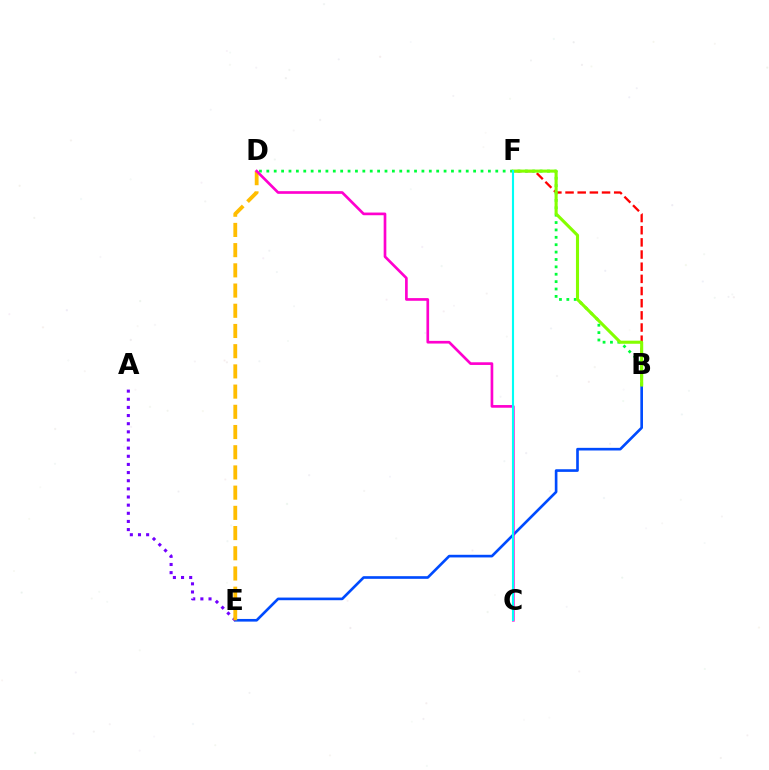{('B', 'E'): [{'color': '#004bff', 'line_style': 'solid', 'thickness': 1.9}], ('B', 'F'): [{'color': '#ff0000', 'line_style': 'dashed', 'thickness': 1.65}, {'color': '#84ff00', 'line_style': 'solid', 'thickness': 2.23}], ('A', 'E'): [{'color': '#7200ff', 'line_style': 'dotted', 'thickness': 2.21}], ('B', 'D'): [{'color': '#00ff39', 'line_style': 'dotted', 'thickness': 2.01}], ('D', 'E'): [{'color': '#ffbd00', 'line_style': 'dashed', 'thickness': 2.75}], ('C', 'D'): [{'color': '#ff00cf', 'line_style': 'solid', 'thickness': 1.93}], ('C', 'F'): [{'color': '#00fff6', 'line_style': 'solid', 'thickness': 1.52}]}